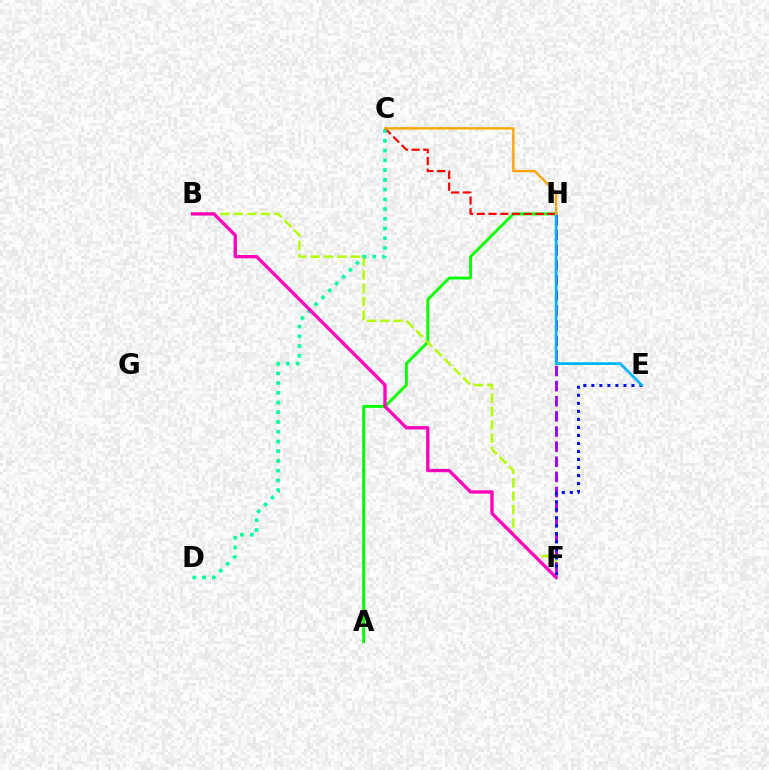{('A', 'H'): [{'color': '#08ff00', 'line_style': 'solid', 'thickness': 2.12}], ('C', 'H'): [{'color': '#ff0000', 'line_style': 'dashed', 'thickness': 1.6}, {'color': '#ffa500', 'line_style': 'solid', 'thickness': 1.69}], ('B', 'F'): [{'color': '#b3ff00', 'line_style': 'dashed', 'thickness': 1.82}, {'color': '#ff00bd', 'line_style': 'solid', 'thickness': 2.38}], ('F', 'H'): [{'color': '#9b00ff', 'line_style': 'dashed', 'thickness': 2.05}], ('E', 'F'): [{'color': '#0010ff', 'line_style': 'dotted', 'thickness': 2.18}], ('C', 'D'): [{'color': '#00ff9d', 'line_style': 'dotted', 'thickness': 2.64}], ('E', 'H'): [{'color': '#00b5ff', 'line_style': 'solid', 'thickness': 2.0}]}